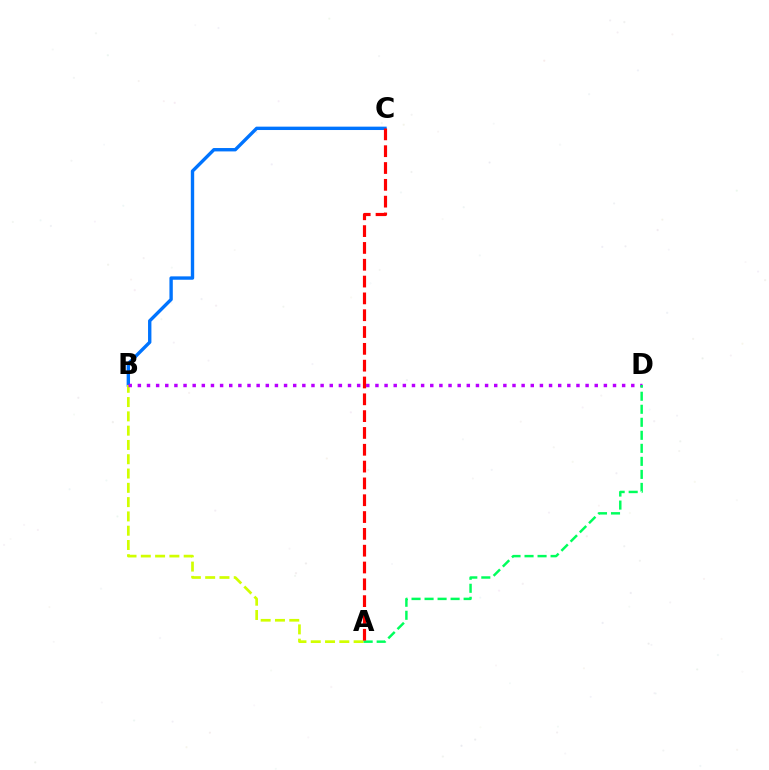{('B', 'C'): [{'color': '#0074ff', 'line_style': 'solid', 'thickness': 2.43}], ('A', 'B'): [{'color': '#d1ff00', 'line_style': 'dashed', 'thickness': 1.94}], ('B', 'D'): [{'color': '#b900ff', 'line_style': 'dotted', 'thickness': 2.48}], ('A', 'D'): [{'color': '#00ff5c', 'line_style': 'dashed', 'thickness': 1.77}], ('A', 'C'): [{'color': '#ff0000', 'line_style': 'dashed', 'thickness': 2.28}]}